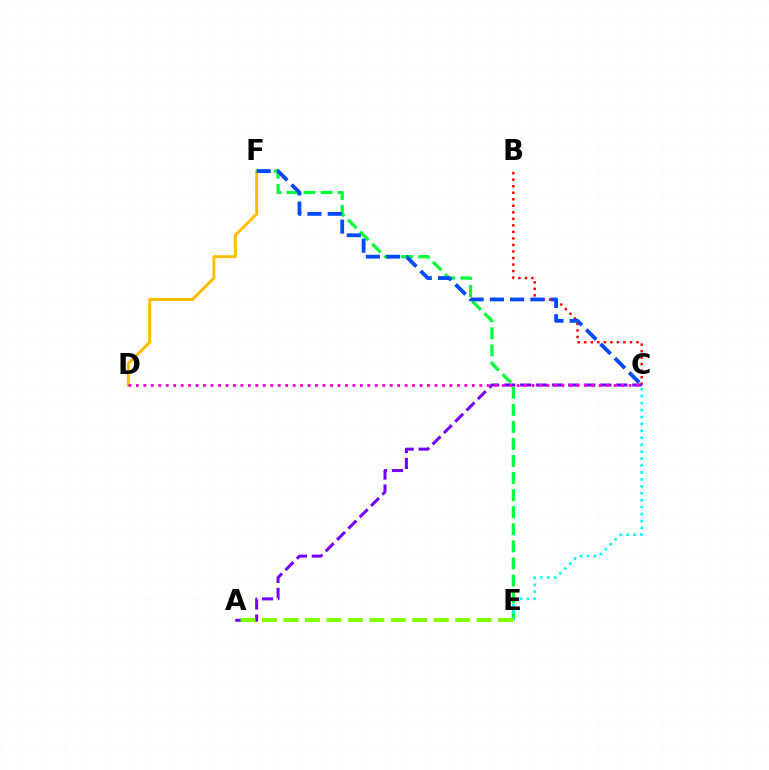{('D', 'F'): [{'color': '#ffbd00', 'line_style': 'solid', 'thickness': 2.14}], ('E', 'F'): [{'color': '#00ff39', 'line_style': 'dashed', 'thickness': 2.32}], ('C', 'E'): [{'color': '#00fff6', 'line_style': 'dotted', 'thickness': 1.89}], ('B', 'C'): [{'color': '#ff0000', 'line_style': 'dotted', 'thickness': 1.77}], ('C', 'F'): [{'color': '#004bff', 'line_style': 'dashed', 'thickness': 2.75}], ('A', 'C'): [{'color': '#7200ff', 'line_style': 'dashed', 'thickness': 2.18}], ('A', 'E'): [{'color': '#84ff00', 'line_style': 'dashed', 'thickness': 2.91}], ('C', 'D'): [{'color': '#ff00cf', 'line_style': 'dotted', 'thickness': 2.03}]}